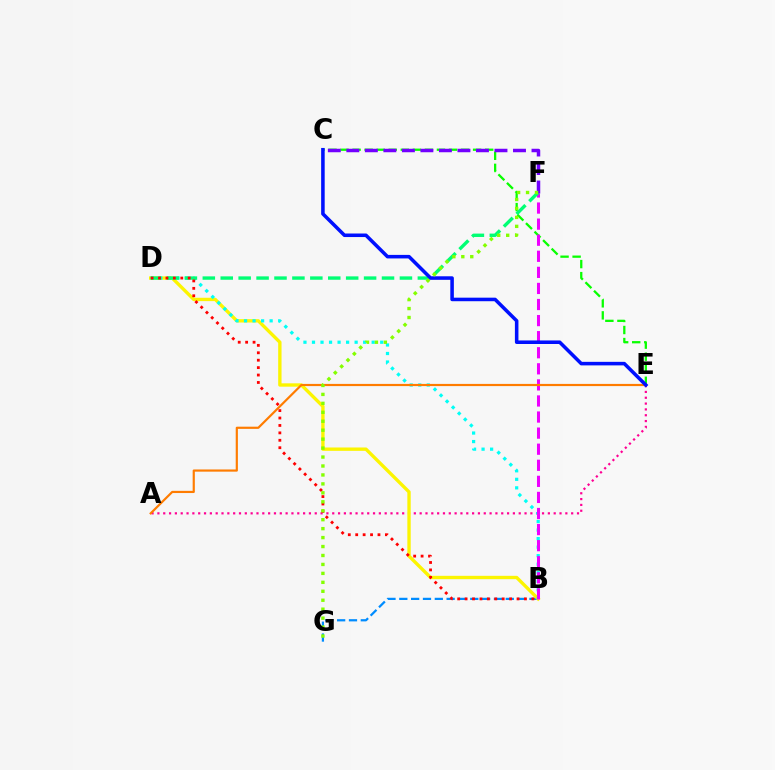{('B', 'G'): [{'color': '#008cff', 'line_style': 'dashed', 'thickness': 1.61}], ('A', 'E'): [{'color': '#ff0094', 'line_style': 'dotted', 'thickness': 1.58}, {'color': '#ff7c00', 'line_style': 'solid', 'thickness': 1.57}], ('B', 'D'): [{'color': '#fcf500', 'line_style': 'solid', 'thickness': 2.42}, {'color': '#00fff6', 'line_style': 'dotted', 'thickness': 2.32}, {'color': '#ff0000', 'line_style': 'dotted', 'thickness': 2.02}], ('C', 'E'): [{'color': '#08ff00', 'line_style': 'dashed', 'thickness': 1.64}, {'color': '#0010ff', 'line_style': 'solid', 'thickness': 2.55}], ('B', 'F'): [{'color': '#ee00ff', 'line_style': 'dashed', 'thickness': 2.18}], ('D', 'F'): [{'color': '#00ff74', 'line_style': 'dashed', 'thickness': 2.43}], ('C', 'F'): [{'color': '#7200ff', 'line_style': 'dashed', 'thickness': 2.52}], ('F', 'G'): [{'color': '#84ff00', 'line_style': 'dotted', 'thickness': 2.43}]}